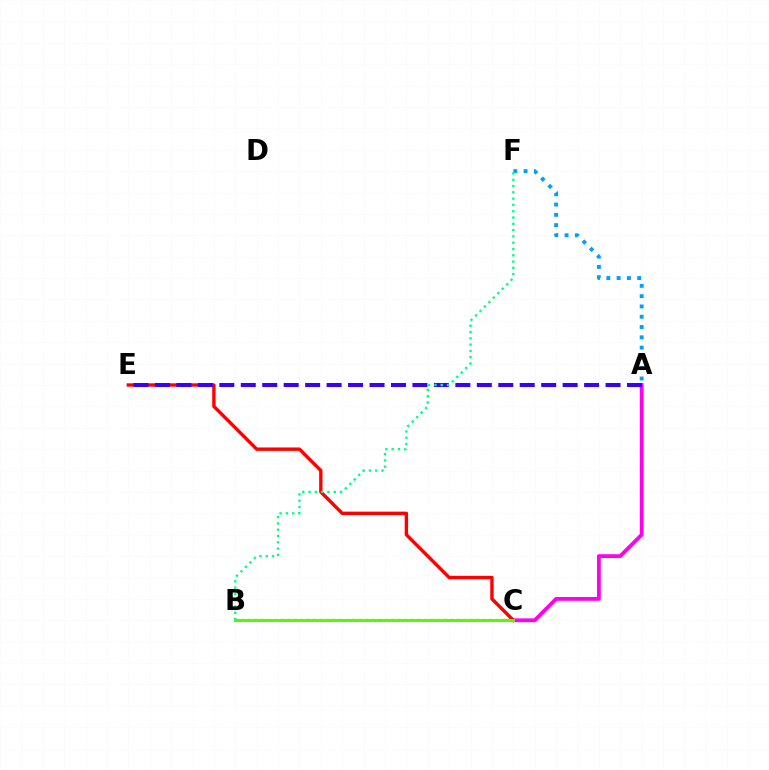{('A', 'C'): [{'color': '#ff00ed', 'line_style': 'solid', 'thickness': 2.73}], ('B', 'C'): [{'color': '#ffd500', 'line_style': 'dotted', 'thickness': 1.77}, {'color': '#4fff00', 'line_style': 'solid', 'thickness': 2.19}], ('C', 'E'): [{'color': '#ff0000', 'line_style': 'solid', 'thickness': 2.44}], ('A', 'E'): [{'color': '#3700ff', 'line_style': 'dashed', 'thickness': 2.92}], ('A', 'F'): [{'color': '#009eff', 'line_style': 'dotted', 'thickness': 2.8}], ('B', 'F'): [{'color': '#00ff86', 'line_style': 'dotted', 'thickness': 1.71}]}